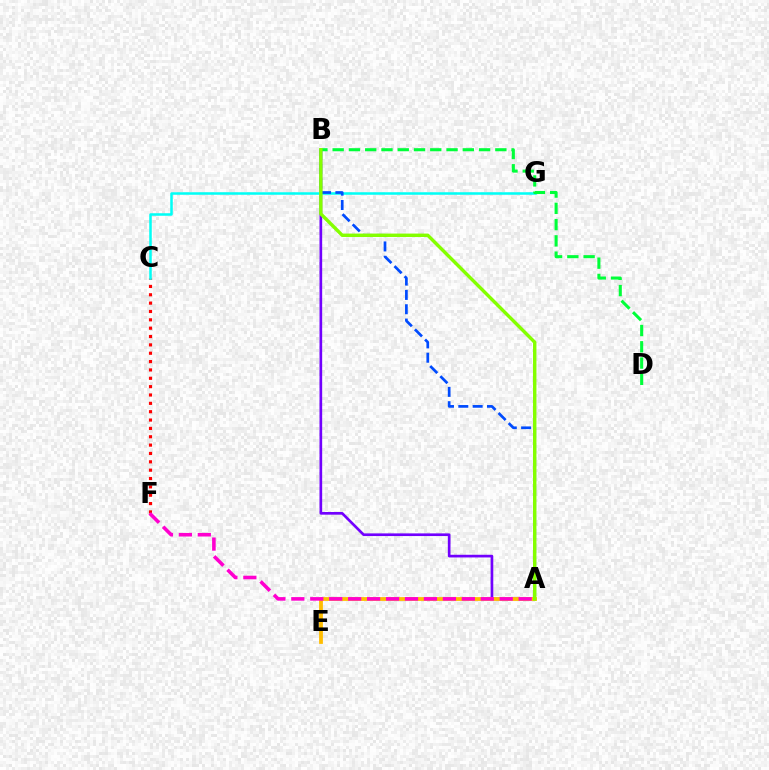{('A', 'B'): [{'color': '#7200ff', 'line_style': 'solid', 'thickness': 1.92}, {'color': '#004bff', 'line_style': 'dashed', 'thickness': 1.95}, {'color': '#84ff00', 'line_style': 'solid', 'thickness': 2.46}], ('A', 'E'): [{'color': '#ffbd00', 'line_style': 'solid', 'thickness': 2.73}], ('C', 'F'): [{'color': '#ff0000', 'line_style': 'dotted', 'thickness': 2.27}], ('C', 'G'): [{'color': '#00fff6', 'line_style': 'solid', 'thickness': 1.81}], ('A', 'F'): [{'color': '#ff00cf', 'line_style': 'dashed', 'thickness': 2.57}], ('B', 'D'): [{'color': '#00ff39', 'line_style': 'dashed', 'thickness': 2.21}]}